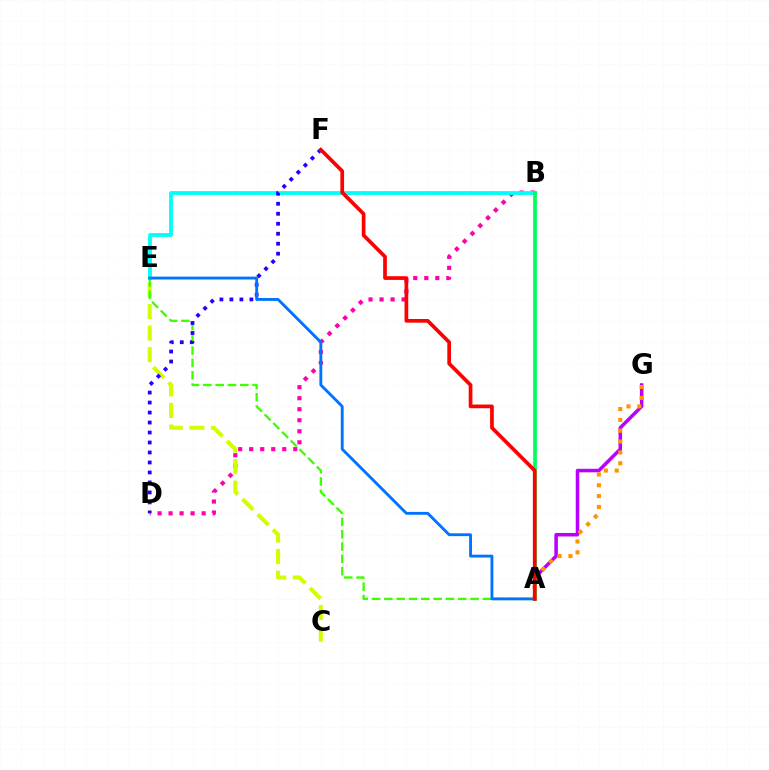{('B', 'D'): [{'color': '#ff00ac', 'line_style': 'dotted', 'thickness': 2.99}], ('A', 'G'): [{'color': '#b900ff', 'line_style': 'solid', 'thickness': 2.53}, {'color': '#ff9400', 'line_style': 'dotted', 'thickness': 2.95}], ('B', 'E'): [{'color': '#00fff6', 'line_style': 'solid', 'thickness': 2.74}], ('C', 'E'): [{'color': '#d1ff00', 'line_style': 'dashed', 'thickness': 2.93}], ('A', 'E'): [{'color': '#3dff00', 'line_style': 'dashed', 'thickness': 1.67}, {'color': '#0074ff', 'line_style': 'solid', 'thickness': 2.06}], ('D', 'F'): [{'color': '#2500ff', 'line_style': 'dotted', 'thickness': 2.71}], ('A', 'B'): [{'color': '#00ff5c', 'line_style': 'solid', 'thickness': 2.68}], ('A', 'F'): [{'color': '#ff0000', 'line_style': 'solid', 'thickness': 2.66}]}